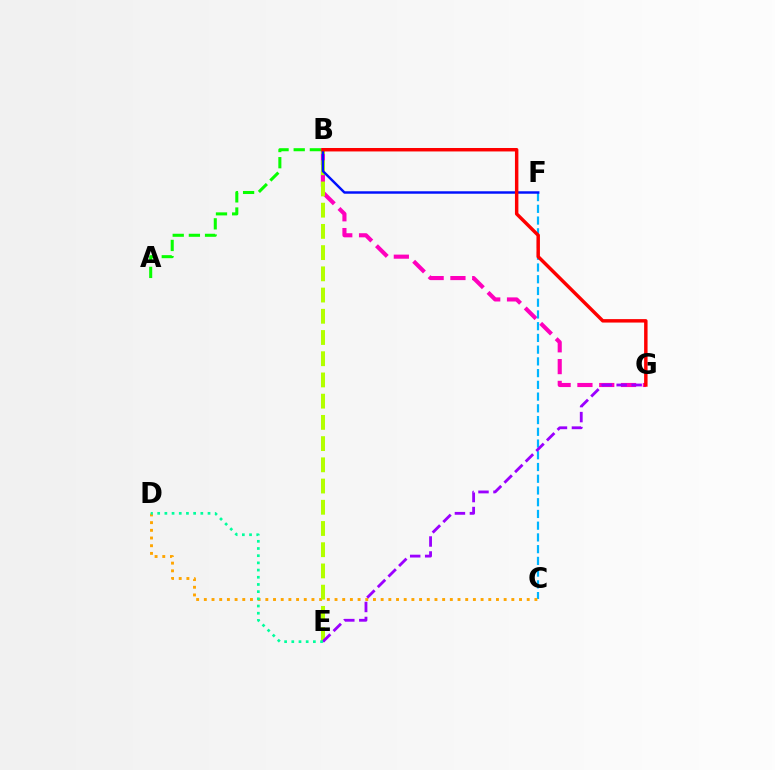{('A', 'B'): [{'color': '#08ff00', 'line_style': 'dashed', 'thickness': 2.2}], ('B', 'G'): [{'color': '#ff00bd', 'line_style': 'dashed', 'thickness': 2.96}, {'color': '#ff0000', 'line_style': 'solid', 'thickness': 2.48}], ('C', 'F'): [{'color': '#00b5ff', 'line_style': 'dashed', 'thickness': 1.59}], ('C', 'D'): [{'color': '#ffa500', 'line_style': 'dotted', 'thickness': 2.09}], ('B', 'E'): [{'color': '#b3ff00', 'line_style': 'dashed', 'thickness': 2.88}], ('E', 'G'): [{'color': '#9b00ff', 'line_style': 'dashed', 'thickness': 2.04}], ('B', 'F'): [{'color': '#0010ff', 'line_style': 'solid', 'thickness': 1.77}], ('D', 'E'): [{'color': '#00ff9d', 'line_style': 'dotted', 'thickness': 1.95}]}